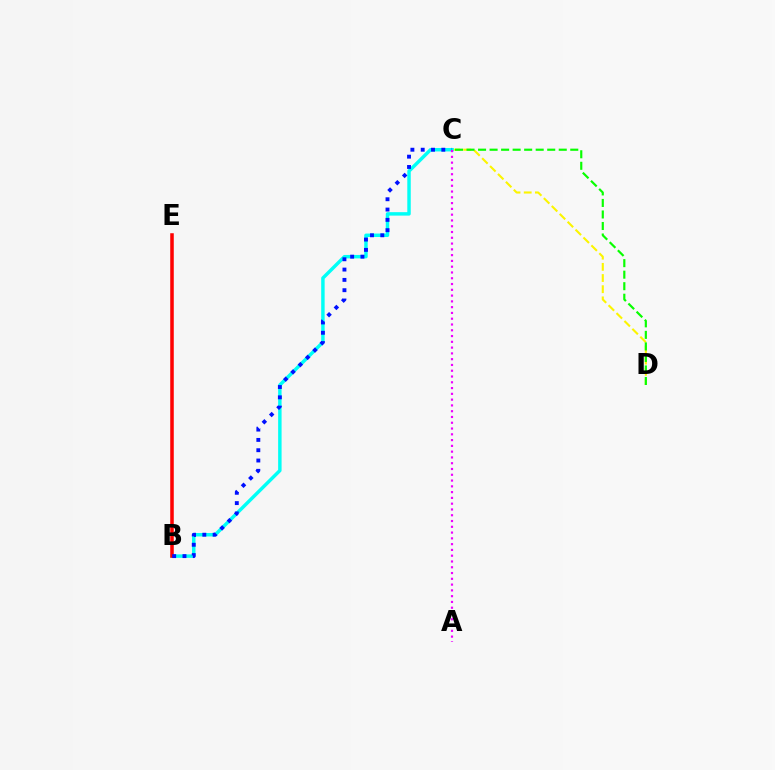{('C', 'D'): [{'color': '#fcf500', 'line_style': 'dashed', 'thickness': 1.52}, {'color': '#08ff00', 'line_style': 'dashed', 'thickness': 1.57}], ('B', 'C'): [{'color': '#00fff6', 'line_style': 'solid', 'thickness': 2.48}, {'color': '#0010ff', 'line_style': 'dotted', 'thickness': 2.8}], ('B', 'E'): [{'color': '#ff0000', 'line_style': 'solid', 'thickness': 2.54}], ('A', 'C'): [{'color': '#ee00ff', 'line_style': 'dotted', 'thickness': 1.57}]}